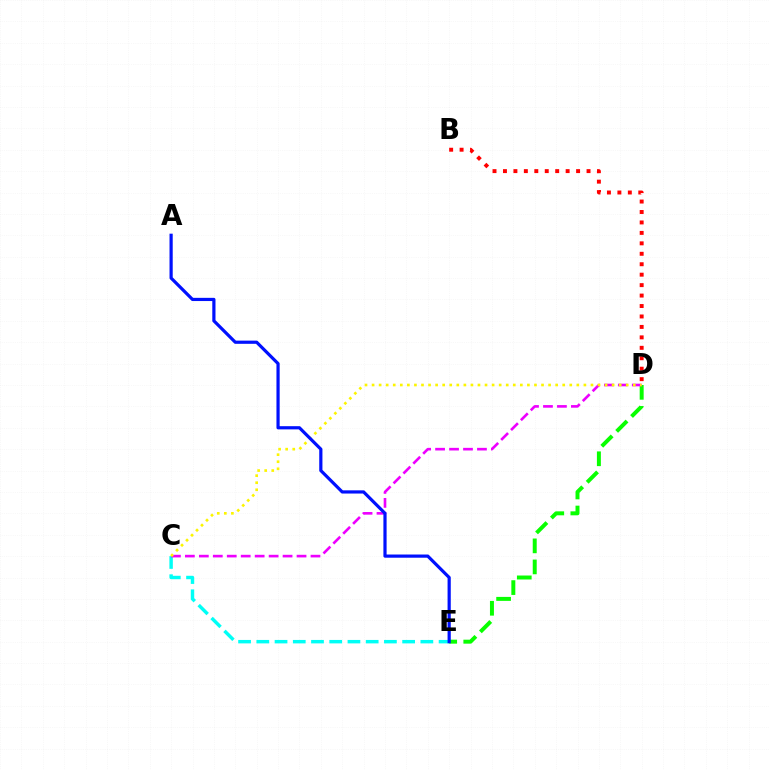{('C', 'E'): [{'color': '#00fff6', 'line_style': 'dashed', 'thickness': 2.48}], ('B', 'D'): [{'color': '#ff0000', 'line_style': 'dotted', 'thickness': 2.84}], ('D', 'E'): [{'color': '#08ff00', 'line_style': 'dashed', 'thickness': 2.86}], ('C', 'D'): [{'color': '#ee00ff', 'line_style': 'dashed', 'thickness': 1.9}, {'color': '#fcf500', 'line_style': 'dotted', 'thickness': 1.92}], ('A', 'E'): [{'color': '#0010ff', 'line_style': 'solid', 'thickness': 2.3}]}